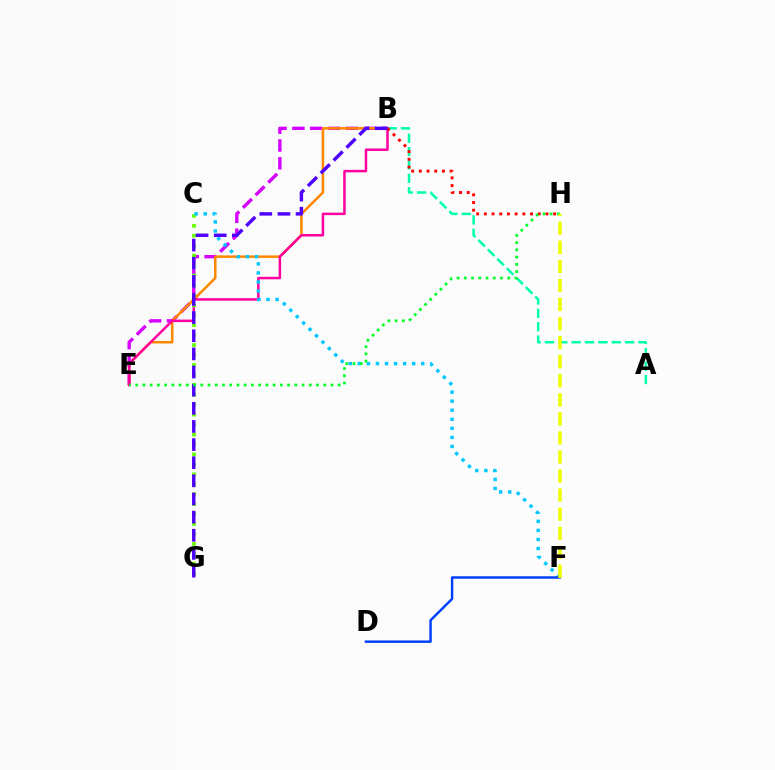{('B', 'E'): [{'color': '#d600ff', 'line_style': 'dashed', 'thickness': 2.42}, {'color': '#ff8800', 'line_style': 'solid', 'thickness': 1.83}, {'color': '#ff00a0', 'line_style': 'solid', 'thickness': 1.8}], ('A', 'B'): [{'color': '#00ffaf', 'line_style': 'dashed', 'thickness': 1.82}], ('C', 'G'): [{'color': '#66ff00', 'line_style': 'dotted', 'thickness': 2.7}], ('B', 'H'): [{'color': '#ff0000', 'line_style': 'dotted', 'thickness': 2.09}], ('C', 'F'): [{'color': '#00c7ff', 'line_style': 'dotted', 'thickness': 2.46}], ('D', 'F'): [{'color': '#003fff', 'line_style': 'solid', 'thickness': 1.77}], ('B', 'G'): [{'color': '#4f00ff', 'line_style': 'dashed', 'thickness': 2.46}], ('E', 'H'): [{'color': '#00ff27', 'line_style': 'dotted', 'thickness': 1.97}], ('F', 'H'): [{'color': '#eeff00', 'line_style': 'dashed', 'thickness': 2.59}]}